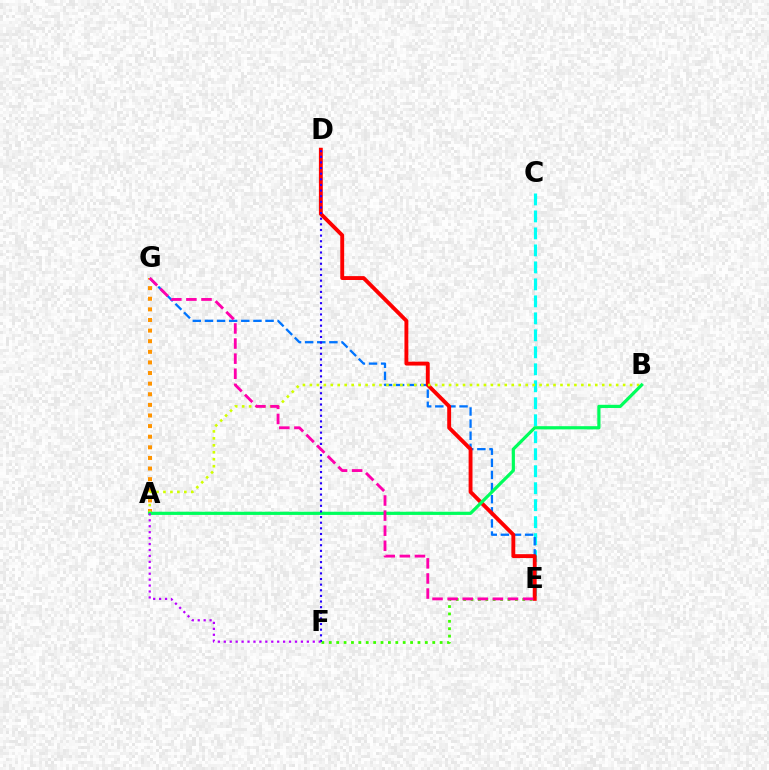{('C', 'E'): [{'color': '#00fff6', 'line_style': 'dashed', 'thickness': 2.31}], ('E', 'G'): [{'color': '#0074ff', 'line_style': 'dashed', 'thickness': 1.65}, {'color': '#ff00ac', 'line_style': 'dashed', 'thickness': 2.05}], ('D', 'E'): [{'color': '#ff0000', 'line_style': 'solid', 'thickness': 2.8}], ('A', 'G'): [{'color': '#ff9400', 'line_style': 'dotted', 'thickness': 2.88}], ('E', 'F'): [{'color': '#3dff00', 'line_style': 'dotted', 'thickness': 2.01}], ('A', 'B'): [{'color': '#d1ff00', 'line_style': 'dotted', 'thickness': 1.89}, {'color': '#00ff5c', 'line_style': 'solid', 'thickness': 2.3}], ('D', 'F'): [{'color': '#2500ff', 'line_style': 'dotted', 'thickness': 1.53}], ('A', 'F'): [{'color': '#b900ff', 'line_style': 'dotted', 'thickness': 1.61}]}